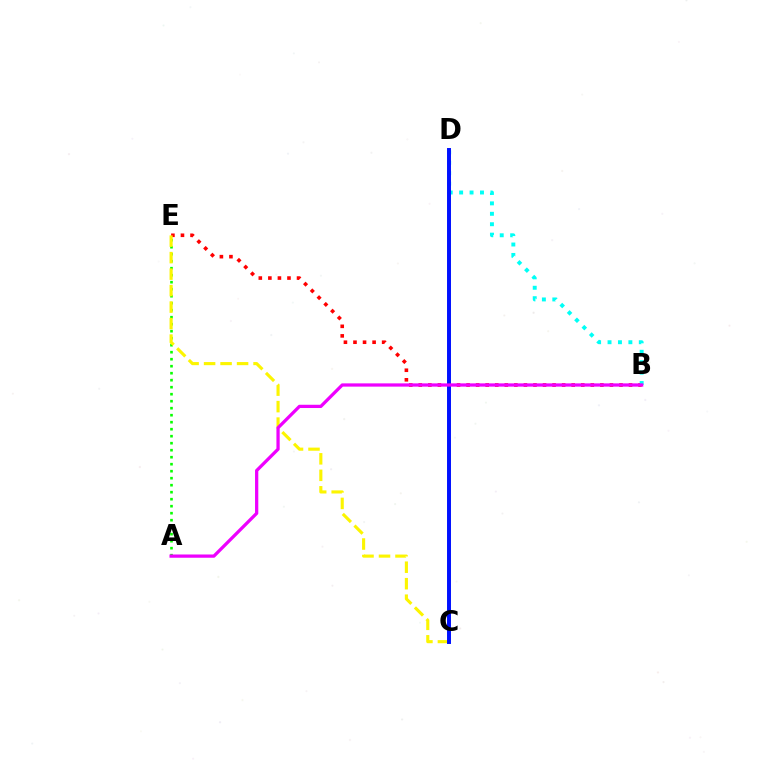{('B', 'E'): [{'color': '#ff0000', 'line_style': 'dotted', 'thickness': 2.6}], ('B', 'D'): [{'color': '#00fff6', 'line_style': 'dotted', 'thickness': 2.83}], ('A', 'E'): [{'color': '#08ff00', 'line_style': 'dotted', 'thickness': 1.9}], ('C', 'E'): [{'color': '#fcf500', 'line_style': 'dashed', 'thickness': 2.24}], ('C', 'D'): [{'color': '#0010ff', 'line_style': 'solid', 'thickness': 2.84}], ('A', 'B'): [{'color': '#ee00ff', 'line_style': 'solid', 'thickness': 2.35}]}